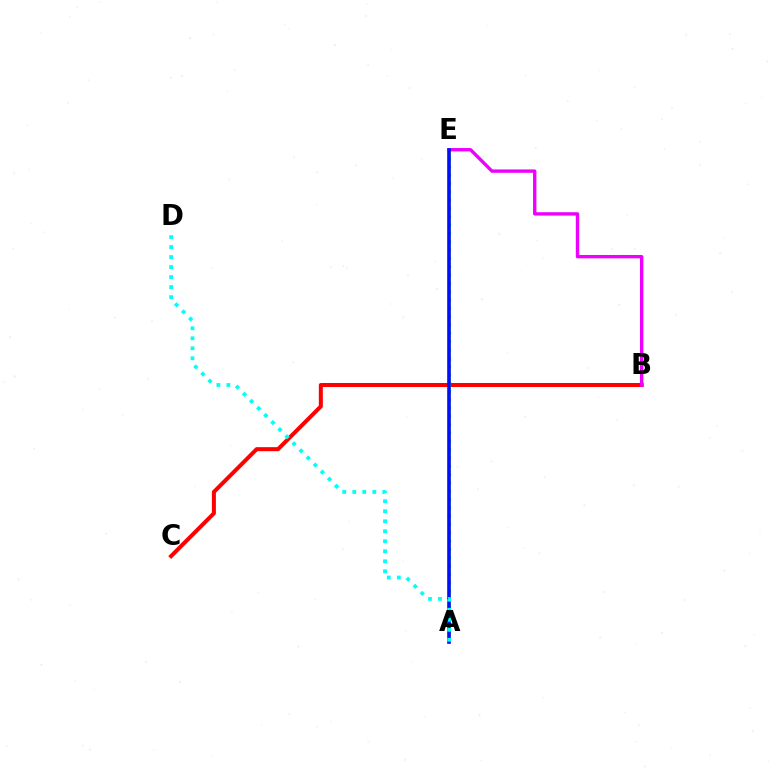{('B', 'C'): [{'color': '#ff0000', 'line_style': 'solid', 'thickness': 2.89}], ('A', 'E'): [{'color': '#fcf500', 'line_style': 'solid', 'thickness': 1.91}, {'color': '#08ff00', 'line_style': 'dotted', 'thickness': 2.26}, {'color': '#0010ff', 'line_style': 'solid', 'thickness': 2.61}], ('B', 'E'): [{'color': '#ee00ff', 'line_style': 'solid', 'thickness': 2.42}], ('A', 'D'): [{'color': '#00fff6', 'line_style': 'dotted', 'thickness': 2.72}]}